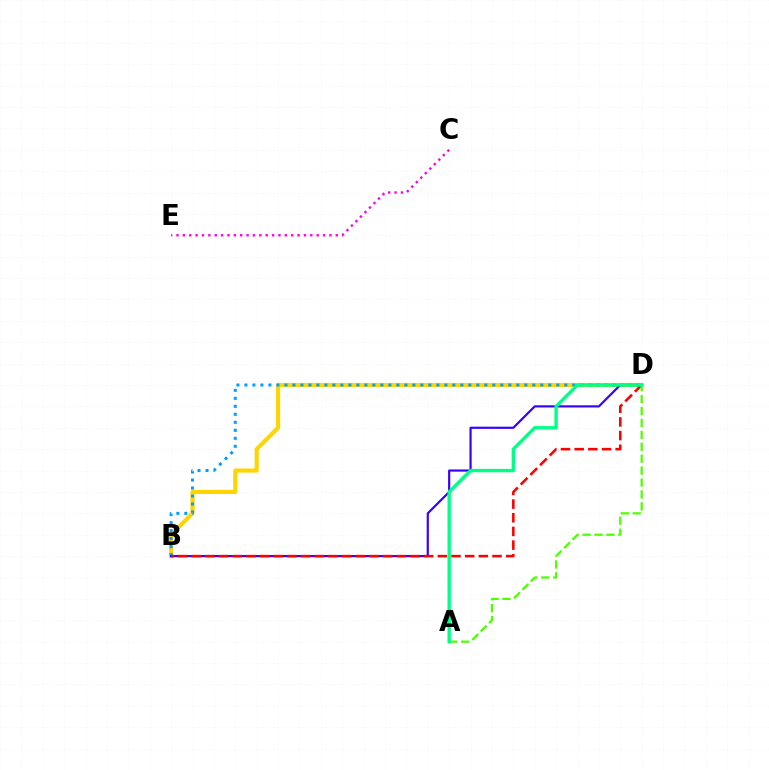{('B', 'D'): [{'color': '#ffd500', 'line_style': 'solid', 'thickness': 2.97}, {'color': '#009eff', 'line_style': 'dotted', 'thickness': 2.17}, {'color': '#3700ff', 'line_style': 'solid', 'thickness': 1.57}, {'color': '#ff0000', 'line_style': 'dashed', 'thickness': 1.86}], ('A', 'D'): [{'color': '#4fff00', 'line_style': 'dashed', 'thickness': 1.62}, {'color': '#00ff86', 'line_style': 'solid', 'thickness': 2.42}], ('C', 'E'): [{'color': '#ff00ed', 'line_style': 'dotted', 'thickness': 1.73}]}